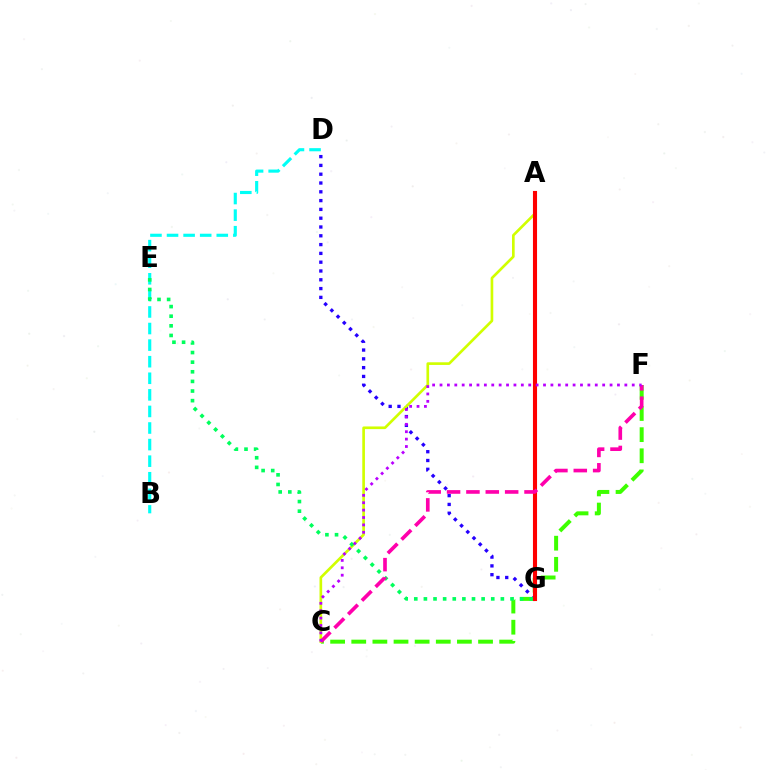{('A', 'G'): [{'color': '#0074ff', 'line_style': 'dashed', 'thickness': 1.68}, {'color': '#ff9400', 'line_style': 'dashed', 'thickness': 1.6}, {'color': '#ff0000', 'line_style': 'solid', 'thickness': 2.95}], ('C', 'F'): [{'color': '#3dff00', 'line_style': 'dashed', 'thickness': 2.87}, {'color': '#ff00ac', 'line_style': 'dashed', 'thickness': 2.63}, {'color': '#b900ff', 'line_style': 'dotted', 'thickness': 2.01}], ('D', 'G'): [{'color': '#2500ff', 'line_style': 'dotted', 'thickness': 2.39}], ('B', 'D'): [{'color': '#00fff6', 'line_style': 'dashed', 'thickness': 2.25}], ('A', 'C'): [{'color': '#d1ff00', 'line_style': 'solid', 'thickness': 1.92}], ('E', 'G'): [{'color': '#00ff5c', 'line_style': 'dotted', 'thickness': 2.61}]}